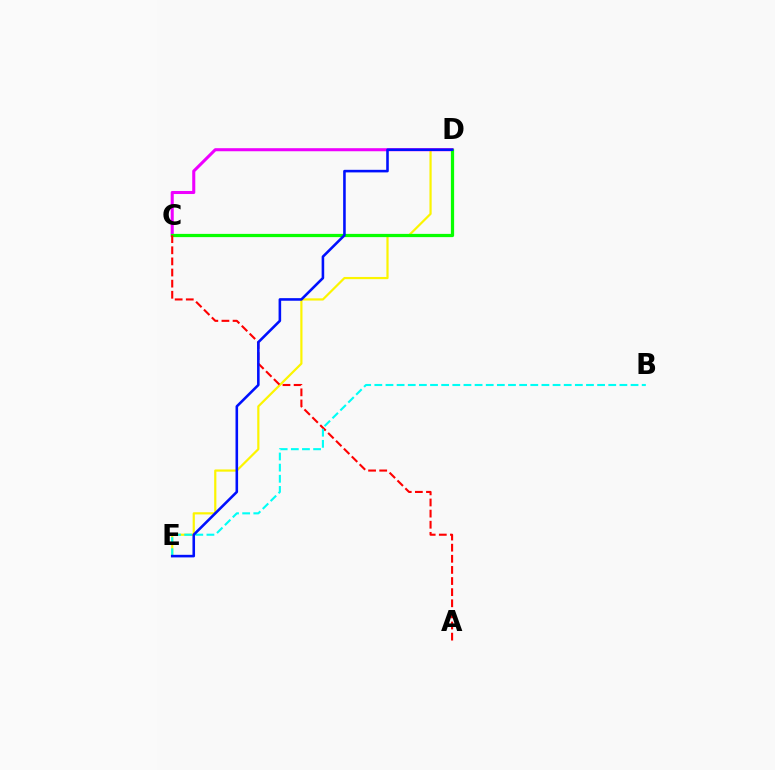{('D', 'E'): [{'color': '#fcf500', 'line_style': 'solid', 'thickness': 1.58}, {'color': '#0010ff', 'line_style': 'solid', 'thickness': 1.86}], ('C', 'D'): [{'color': '#ee00ff', 'line_style': 'solid', 'thickness': 2.2}, {'color': '#08ff00', 'line_style': 'solid', 'thickness': 2.33}], ('A', 'C'): [{'color': '#ff0000', 'line_style': 'dashed', 'thickness': 1.51}], ('B', 'E'): [{'color': '#00fff6', 'line_style': 'dashed', 'thickness': 1.51}]}